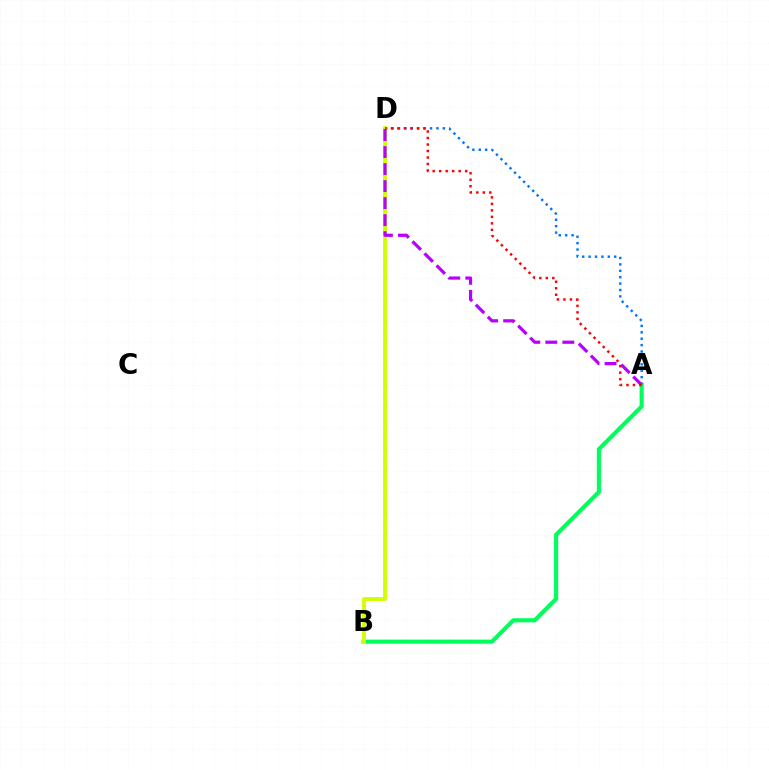{('A', 'D'): [{'color': '#0074ff', 'line_style': 'dotted', 'thickness': 1.74}, {'color': '#b900ff', 'line_style': 'dashed', 'thickness': 2.31}, {'color': '#ff0000', 'line_style': 'dotted', 'thickness': 1.77}], ('A', 'B'): [{'color': '#00ff5c', 'line_style': 'solid', 'thickness': 2.98}], ('B', 'D'): [{'color': '#d1ff00', 'line_style': 'solid', 'thickness': 2.76}]}